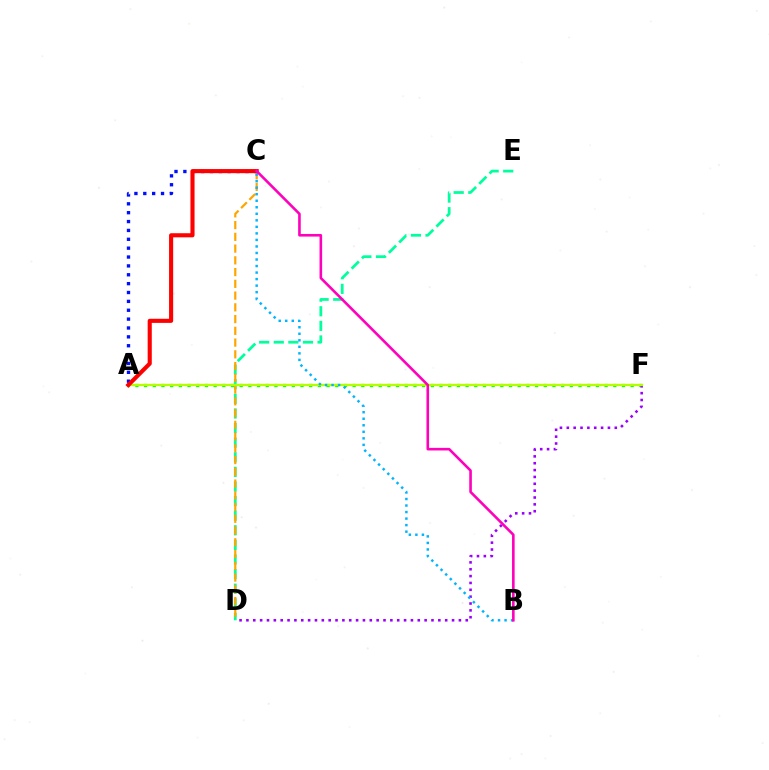{('D', 'E'): [{'color': '#00ff9d', 'line_style': 'dashed', 'thickness': 1.98}], ('A', 'C'): [{'color': '#0010ff', 'line_style': 'dotted', 'thickness': 2.41}, {'color': '#ff0000', 'line_style': 'solid', 'thickness': 2.96}], ('A', 'F'): [{'color': '#08ff00', 'line_style': 'dotted', 'thickness': 2.36}, {'color': '#b3ff00', 'line_style': 'solid', 'thickness': 1.63}], ('D', 'F'): [{'color': '#9b00ff', 'line_style': 'dotted', 'thickness': 1.86}], ('C', 'D'): [{'color': '#ffa500', 'line_style': 'dashed', 'thickness': 1.6}], ('B', 'C'): [{'color': '#00b5ff', 'line_style': 'dotted', 'thickness': 1.77}, {'color': '#ff00bd', 'line_style': 'solid', 'thickness': 1.87}]}